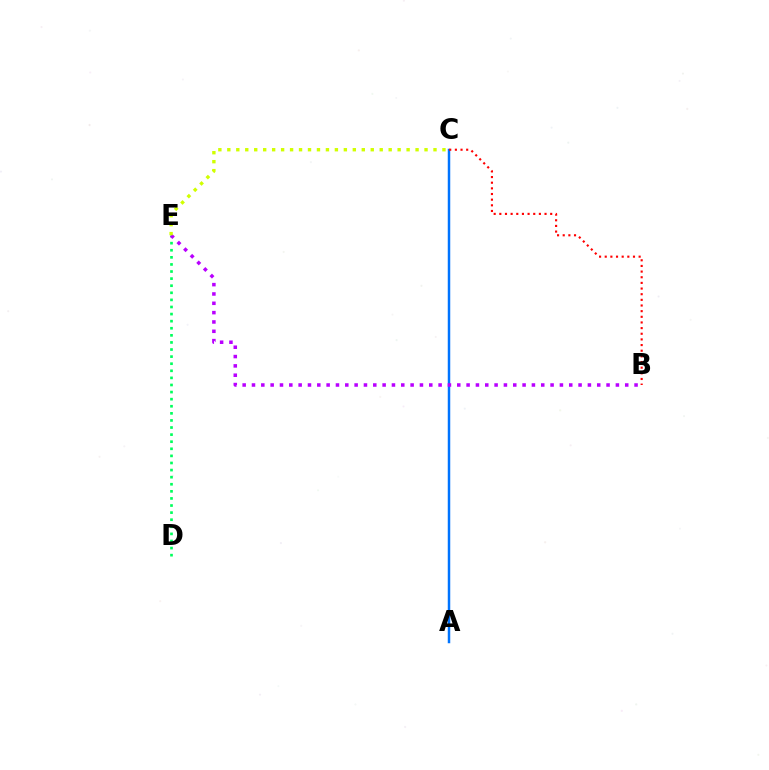{('A', 'C'): [{'color': '#0074ff', 'line_style': 'solid', 'thickness': 1.79}], ('D', 'E'): [{'color': '#00ff5c', 'line_style': 'dotted', 'thickness': 1.93}], ('B', 'E'): [{'color': '#b900ff', 'line_style': 'dotted', 'thickness': 2.54}], ('B', 'C'): [{'color': '#ff0000', 'line_style': 'dotted', 'thickness': 1.54}], ('C', 'E'): [{'color': '#d1ff00', 'line_style': 'dotted', 'thickness': 2.44}]}